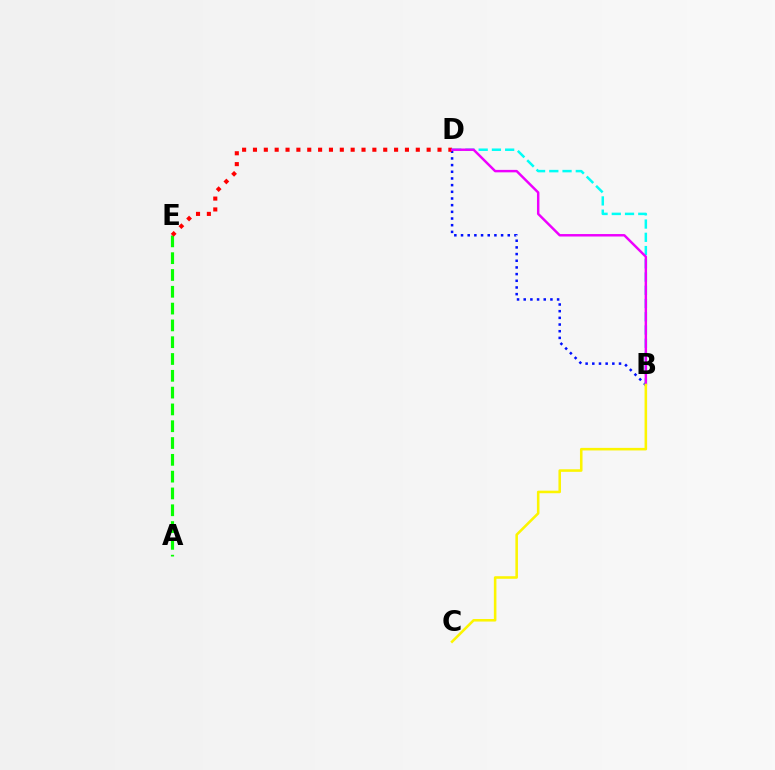{('B', 'D'): [{'color': '#0010ff', 'line_style': 'dotted', 'thickness': 1.81}, {'color': '#00fff6', 'line_style': 'dashed', 'thickness': 1.8}, {'color': '#ee00ff', 'line_style': 'solid', 'thickness': 1.77}], ('A', 'E'): [{'color': '#08ff00', 'line_style': 'dashed', 'thickness': 2.28}], ('D', 'E'): [{'color': '#ff0000', 'line_style': 'dotted', 'thickness': 2.95}], ('B', 'C'): [{'color': '#fcf500', 'line_style': 'solid', 'thickness': 1.85}]}